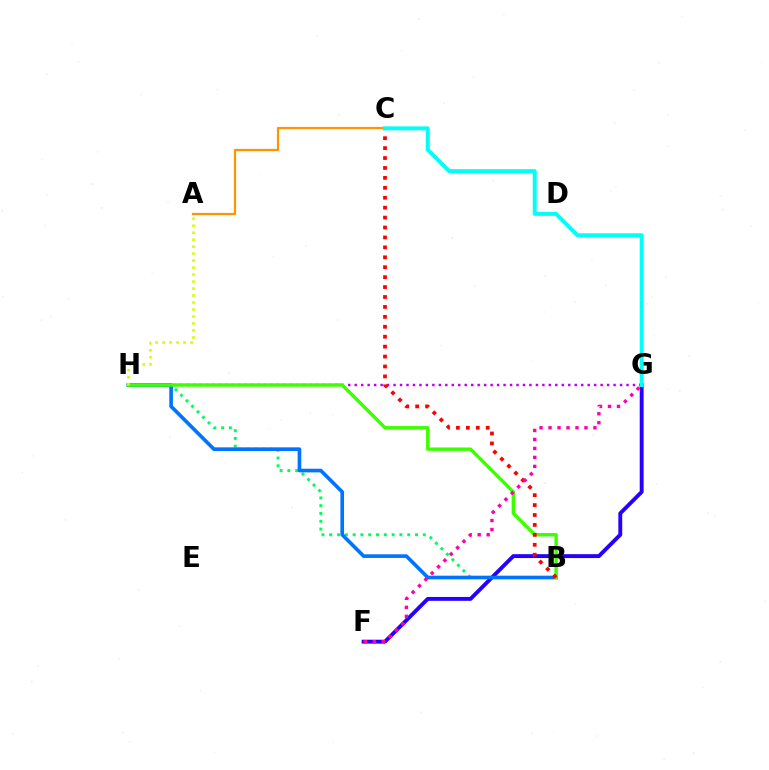{('G', 'H'): [{'color': '#b900ff', 'line_style': 'dotted', 'thickness': 1.76}], ('B', 'H'): [{'color': '#00ff5c', 'line_style': 'dotted', 'thickness': 2.12}, {'color': '#0074ff', 'line_style': 'solid', 'thickness': 2.63}, {'color': '#3dff00', 'line_style': 'solid', 'thickness': 2.46}], ('F', 'G'): [{'color': '#2500ff', 'line_style': 'solid', 'thickness': 2.8}, {'color': '#ff00ac', 'line_style': 'dotted', 'thickness': 2.44}], ('B', 'C'): [{'color': '#ff0000', 'line_style': 'dotted', 'thickness': 2.7}], ('A', 'C'): [{'color': '#ff9400', 'line_style': 'solid', 'thickness': 1.6}], ('C', 'G'): [{'color': '#00fff6', 'line_style': 'solid', 'thickness': 2.85}], ('A', 'H'): [{'color': '#d1ff00', 'line_style': 'dotted', 'thickness': 1.9}]}